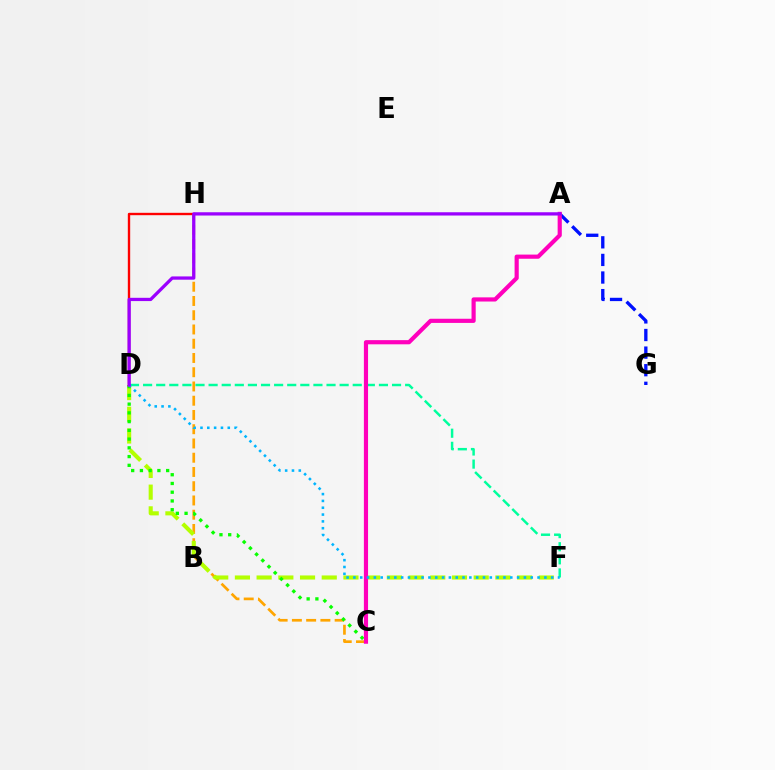{('D', 'F'): [{'color': '#00ff9d', 'line_style': 'dashed', 'thickness': 1.78}, {'color': '#b3ff00', 'line_style': 'dashed', 'thickness': 2.95}, {'color': '#00b5ff', 'line_style': 'dotted', 'thickness': 1.85}], ('A', 'G'): [{'color': '#0010ff', 'line_style': 'dashed', 'thickness': 2.39}], ('C', 'H'): [{'color': '#ffa500', 'line_style': 'dashed', 'thickness': 1.94}], ('D', 'H'): [{'color': '#ff0000', 'line_style': 'solid', 'thickness': 1.71}], ('C', 'D'): [{'color': '#08ff00', 'line_style': 'dotted', 'thickness': 2.38}], ('A', 'C'): [{'color': '#ff00bd', 'line_style': 'solid', 'thickness': 3.0}], ('A', 'D'): [{'color': '#9b00ff', 'line_style': 'solid', 'thickness': 2.35}]}